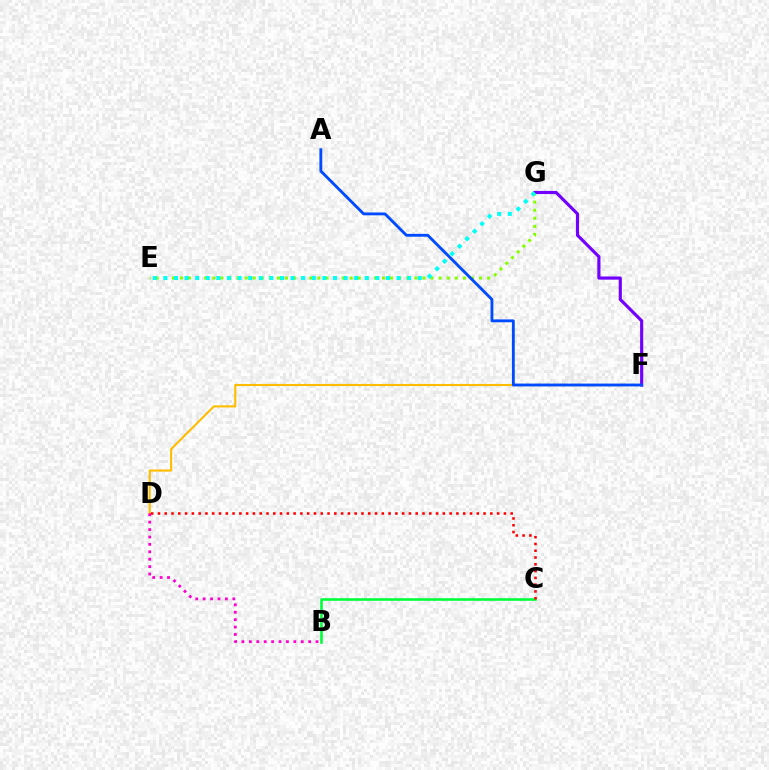{('D', 'F'): [{'color': '#ffbd00', 'line_style': 'solid', 'thickness': 1.52}], ('E', 'G'): [{'color': '#84ff00', 'line_style': 'dotted', 'thickness': 2.2}, {'color': '#00fff6', 'line_style': 'dotted', 'thickness': 2.88}], ('B', 'C'): [{'color': '#00ff39', 'line_style': 'solid', 'thickness': 1.88}], ('F', 'G'): [{'color': '#7200ff', 'line_style': 'solid', 'thickness': 2.27}], ('A', 'F'): [{'color': '#004bff', 'line_style': 'solid', 'thickness': 2.05}], ('B', 'D'): [{'color': '#ff00cf', 'line_style': 'dotted', 'thickness': 2.01}], ('C', 'D'): [{'color': '#ff0000', 'line_style': 'dotted', 'thickness': 1.84}]}